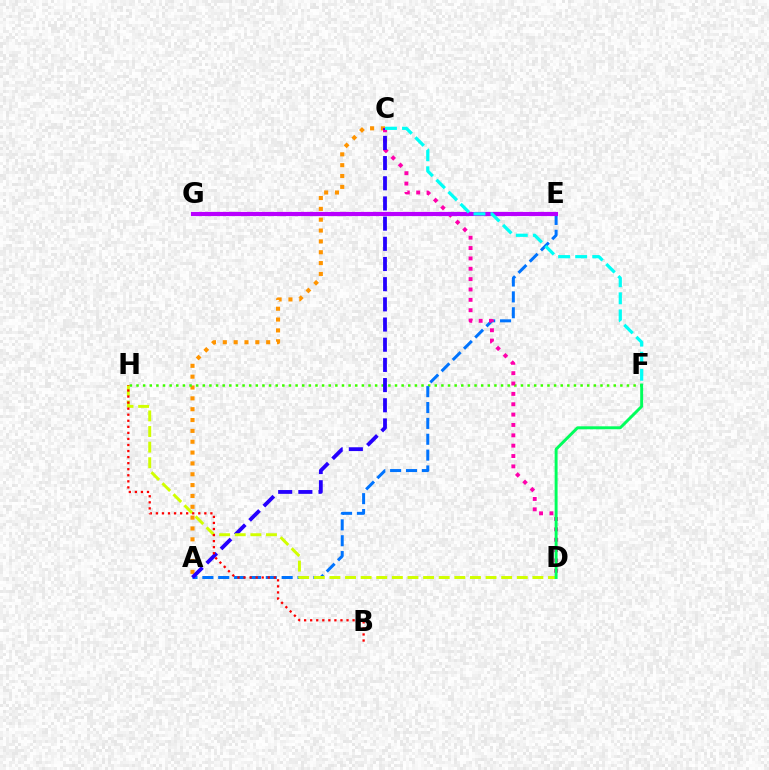{('A', 'C'): [{'color': '#ff9400', 'line_style': 'dotted', 'thickness': 2.95}, {'color': '#2500ff', 'line_style': 'dashed', 'thickness': 2.74}], ('F', 'H'): [{'color': '#3dff00', 'line_style': 'dotted', 'thickness': 1.8}], ('A', 'E'): [{'color': '#0074ff', 'line_style': 'dashed', 'thickness': 2.15}], ('C', 'D'): [{'color': '#ff00ac', 'line_style': 'dotted', 'thickness': 2.81}], ('E', 'G'): [{'color': '#b900ff', 'line_style': 'solid', 'thickness': 2.99}], ('D', 'H'): [{'color': '#d1ff00', 'line_style': 'dashed', 'thickness': 2.12}], ('C', 'F'): [{'color': '#00fff6', 'line_style': 'dashed', 'thickness': 2.32}], ('B', 'H'): [{'color': '#ff0000', 'line_style': 'dotted', 'thickness': 1.65}], ('D', 'F'): [{'color': '#00ff5c', 'line_style': 'solid', 'thickness': 2.11}]}